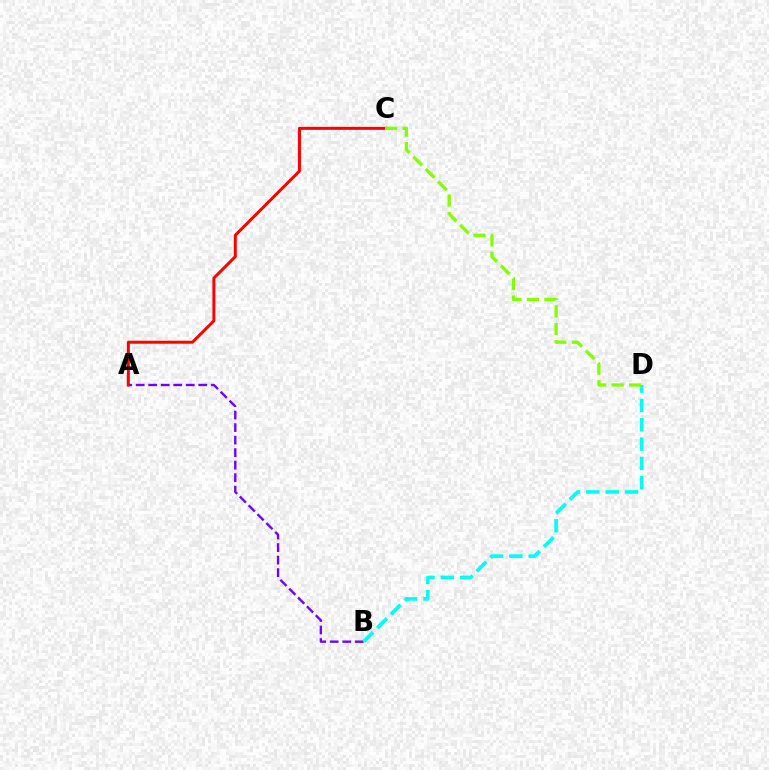{('A', 'B'): [{'color': '#7200ff', 'line_style': 'dashed', 'thickness': 1.7}], ('A', 'C'): [{'color': '#ff0000', 'line_style': 'solid', 'thickness': 2.17}], ('B', 'D'): [{'color': '#00fff6', 'line_style': 'dashed', 'thickness': 2.63}], ('C', 'D'): [{'color': '#84ff00', 'line_style': 'dashed', 'thickness': 2.38}]}